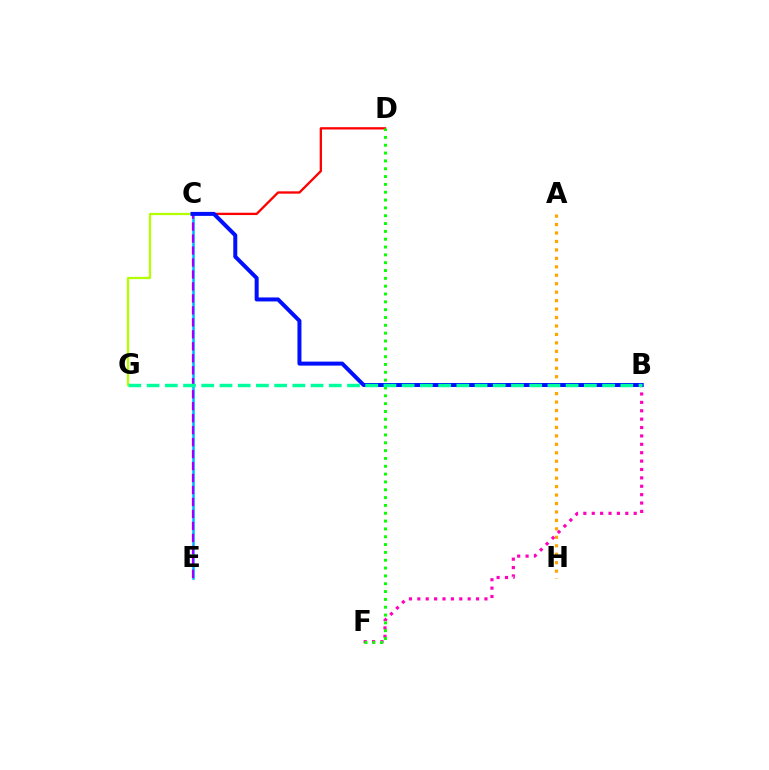{('A', 'H'): [{'color': '#ffa500', 'line_style': 'dotted', 'thickness': 2.3}], ('C', 'G'): [{'color': '#b3ff00', 'line_style': 'solid', 'thickness': 1.62}], ('B', 'F'): [{'color': '#ff00bd', 'line_style': 'dotted', 'thickness': 2.28}], ('C', 'E'): [{'color': '#00b5ff', 'line_style': 'solid', 'thickness': 1.86}, {'color': '#9b00ff', 'line_style': 'dashed', 'thickness': 1.63}], ('C', 'D'): [{'color': '#ff0000', 'line_style': 'solid', 'thickness': 1.66}], ('B', 'C'): [{'color': '#0010ff', 'line_style': 'solid', 'thickness': 2.88}], ('D', 'F'): [{'color': '#08ff00', 'line_style': 'dotted', 'thickness': 2.13}], ('B', 'G'): [{'color': '#00ff9d', 'line_style': 'dashed', 'thickness': 2.48}]}